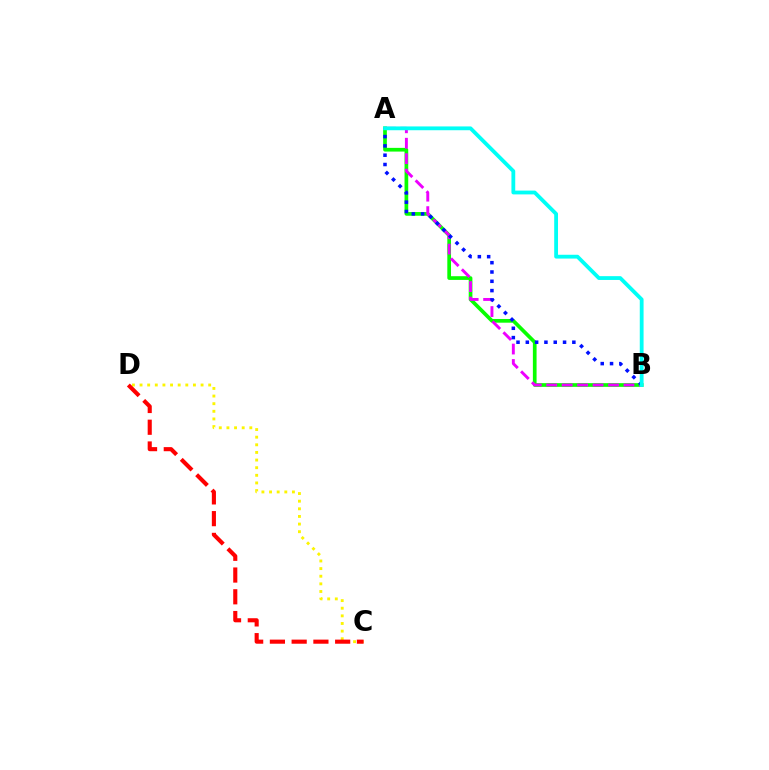{('C', 'D'): [{'color': '#fcf500', 'line_style': 'dotted', 'thickness': 2.07}, {'color': '#ff0000', 'line_style': 'dashed', 'thickness': 2.96}], ('A', 'B'): [{'color': '#08ff00', 'line_style': 'solid', 'thickness': 2.67}, {'color': '#ee00ff', 'line_style': 'dashed', 'thickness': 2.1}, {'color': '#0010ff', 'line_style': 'dotted', 'thickness': 2.53}, {'color': '#00fff6', 'line_style': 'solid', 'thickness': 2.74}]}